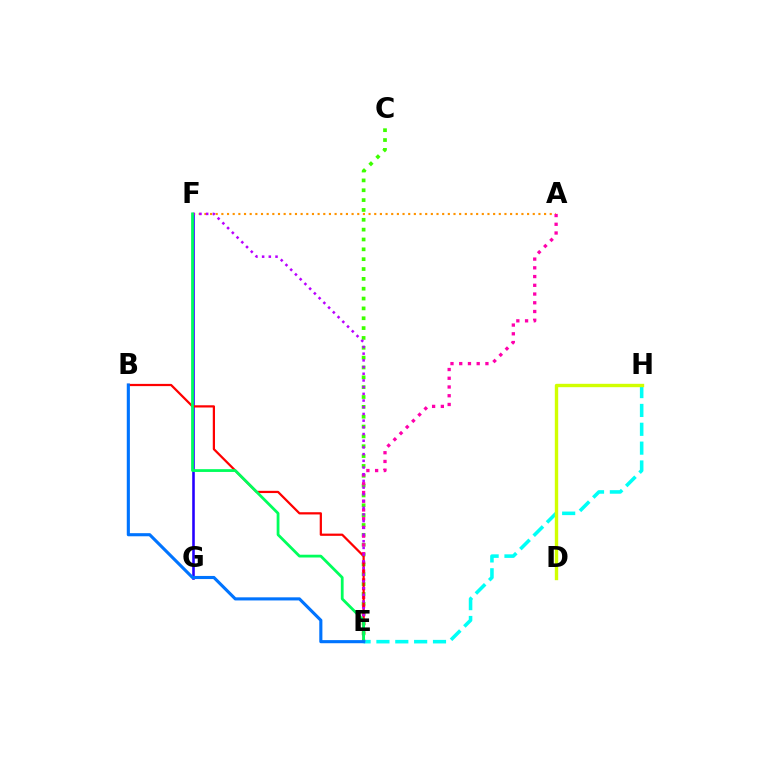{('C', 'E'): [{'color': '#3dff00', 'line_style': 'dotted', 'thickness': 2.68}], ('A', 'F'): [{'color': '#ff9400', 'line_style': 'dotted', 'thickness': 1.54}], ('F', 'G'): [{'color': '#2500ff', 'line_style': 'solid', 'thickness': 1.86}], ('E', 'H'): [{'color': '#00fff6', 'line_style': 'dashed', 'thickness': 2.56}], ('D', 'H'): [{'color': '#d1ff00', 'line_style': 'solid', 'thickness': 2.44}], ('A', 'E'): [{'color': '#ff00ac', 'line_style': 'dotted', 'thickness': 2.37}], ('B', 'E'): [{'color': '#ff0000', 'line_style': 'solid', 'thickness': 1.61}, {'color': '#0074ff', 'line_style': 'solid', 'thickness': 2.24}], ('E', 'F'): [{'color': '#b900ff', 'line_style': 'dotted', 'thickness': 1.82}, {'color': '#00ff5c', 'line_style': 'solid', 'thickness': 2.0}]}